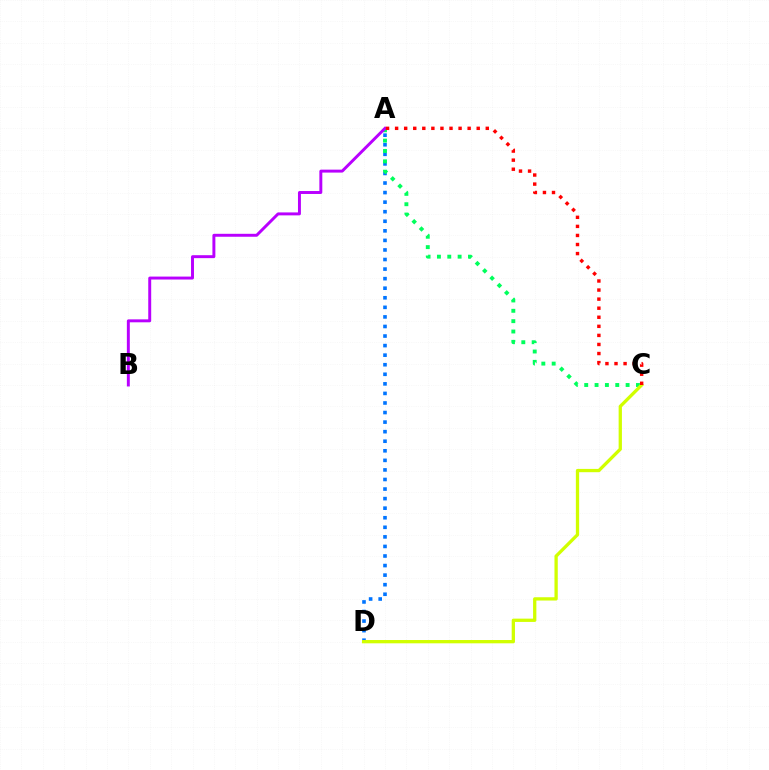{('A', 'D'): [{'color': '#0074ff', 'line_style': 'dotted', 'thickness': 2.6}], ('A', 'C'): [{'color': '#00ff5c', 'line_style': 'dotted', 'thickness': 2.81}, {'color': '#ff0000', 'line_style': 'dotted', 'thickness': 2.46}], ('C', 'D'): [{'color': '#d1ff00', 'line_style': 'solid', 'thickness': 2.37}], ('A', 'B'): [{'color': '#b900ff', 'line_style': 'solid', 'thickness': 2.12}]}